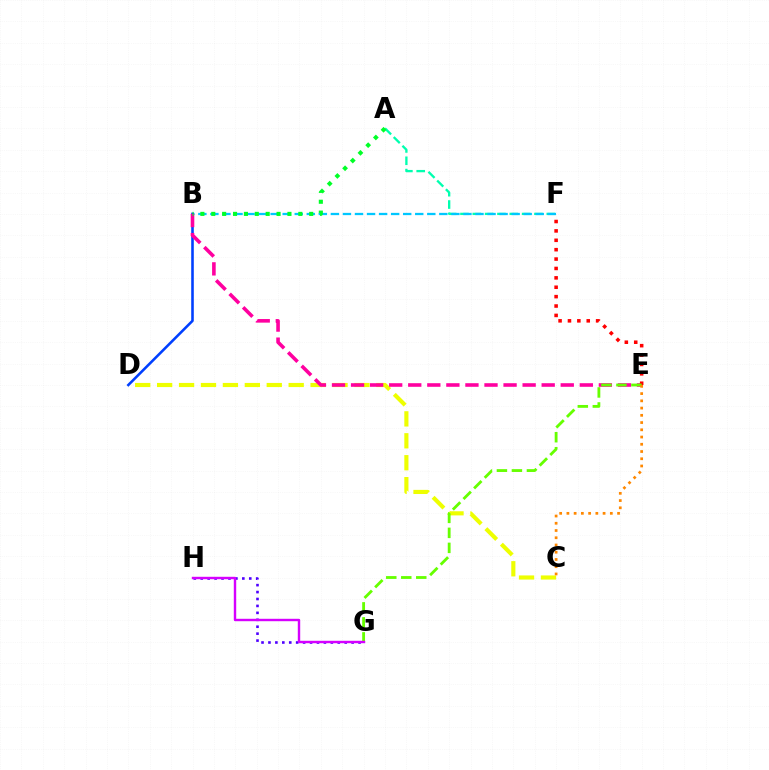{('G', 'H'): [{'color': '#4f00ff', 'line_style': 'dotted', 'thickness': 1.88}, {'color': '#d600ff', 'line_style': 'solid', 'thickness': 1.74}], ('A', 'F'): [{'color': '#00ffaf', 'line_style': 'dashed', 'thickness': 1.68}], ('C', 'D'): [{'color': '#eeff00', 'line_style': 'dashed', 'thickness': 2.98}], ('B', 'F'): [{'color': '#00c7ff', 'line_style': 'dashed', 'thickness': 1.64}], ('B', 'D'): [{'color': '#003fff', 'line_style': 'solid', 'thickness': 1.86}], ('B', 'E'): [{'color': '#ff00a0', 'line_style': 'dashed', 'thickness': 2.59}], ('E', 'F'): [{'color': '#ff0000', 'line_style': 'dotted', 'thickness': 2.55}], ('A', 'B'): [{'color': '#00ff27', 'line_style': 'dotted', 'thickness': 2.96}], ('E', 'G'): [{'color': '#66ff00', 'line_style': 'dashed', 'thickness': 2.04}], ('C', 'E'): [{'color': '#ff8800', 'line_style': 'dotted', 'thickness': 1.97}]}